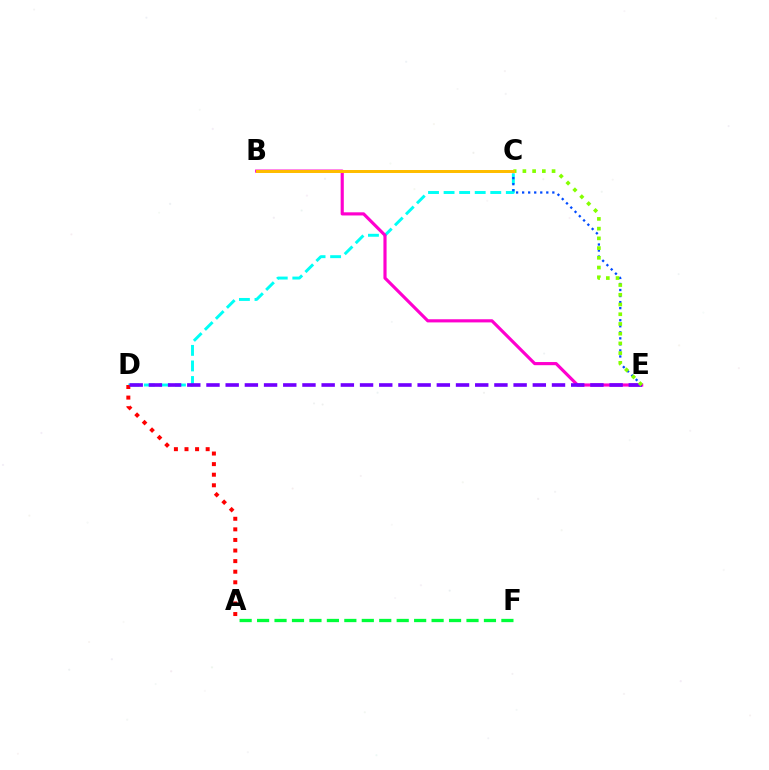{('C', 'D'): [{'color': '#00fff6', 'line_style': 'dashed', 'thickness': 2.11}], ('C', 'E'): [{'color': '#004bff', 'line_style': 'dotted', 'thickness': 1.64}, {'color': '#84ff00', 'line_style': 'dotted', 'thickness': 2.64}], ('A', 'D'): [{'color': '#ff0000', 'line_style': 'dotted', 'thickness': 2.88}], ('B', 'E'): [{'color': '#ff00cf', 'line_style': 'solid', 'thickness': 2.27}], ('D', 'E'): [{'color': '#7200ff', 'line_style': 'dashed', 'thickness': 2.61}], ('B', 'C'): [{'color': '#ffbd00', 'line_style': 'solid', 'thickness': 2.15}], ('A', 'F'): [{'color': '#00ff39', 'line_style': 'dashed', 'thickness': 2.37}]}